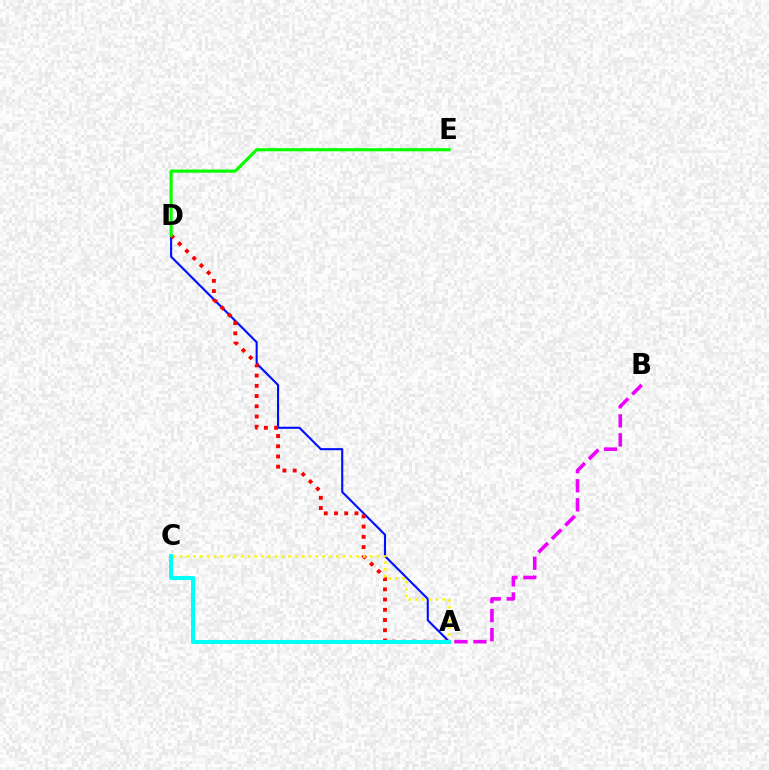{('A', 'D'): [{'color': '#0010ff', 'line_style': 'solid', 'thickness': 1.52}, {'color': '#ff0000', 'line_style': 'dotted', 'thickness': 2.78}], ('A', 'B'): [{'color': '#ee00ff', 'line_style': 'dashed', 'thickness': 2.59}], ('A', 'C'): [{'color': '#fcf500', 'line_style': 'dotted', 'thickness': 1.85}, {'color': '#00fff6', 'line_style': 'solid', 'thickness': 2.88}], ('D', 'E'): [{'color': '#08ff00', 'line_style': 'solid', 'thickness': 2.25}]}